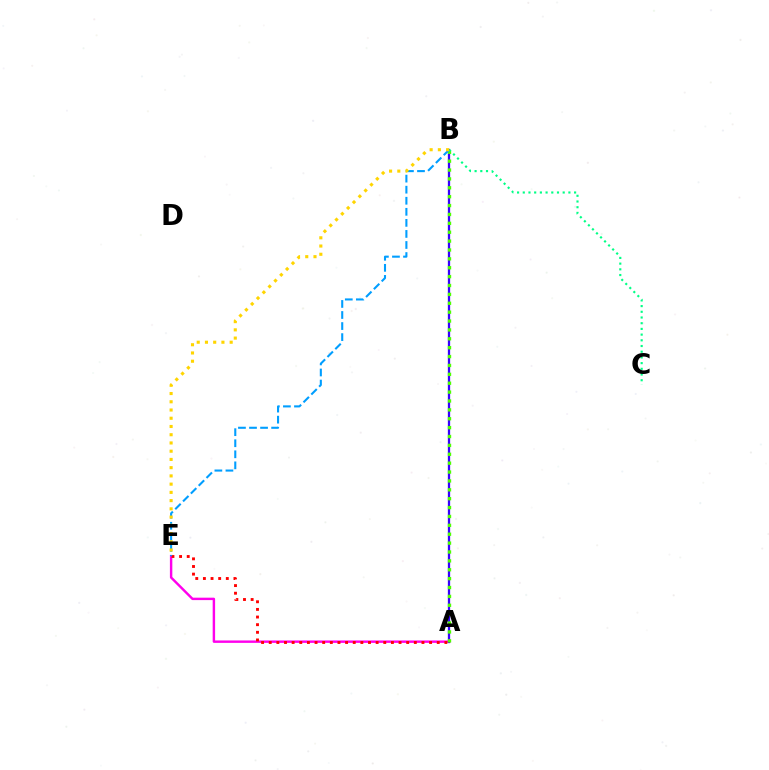{('A', 'E'): [{'color': '#ff00ed', 'line_style': 'solid', 'thickness': 1.75}, {'color': '#ff0000', 'line_style': 'dotted', 'thickness': 2.07}], ('A', 'B'): [{'color': '#3700ff', 'line_style': 'solid', 'thickness': 1.64}, {'color': '#4fff00', 'line_style': 'dotted', 'thickness': 2.41}], ('B', 'E'): [{'color': '#009eff', 'line_style': 'dashed', 'thickness': 1.5}, {'color': '#ffd500', 'line_style': 'dotted', 'thickness': 2.24}], ('B', 'C'): [{'color': '#00ff86', 'line_style': 'dotted', 'thickness': 1.55}]}